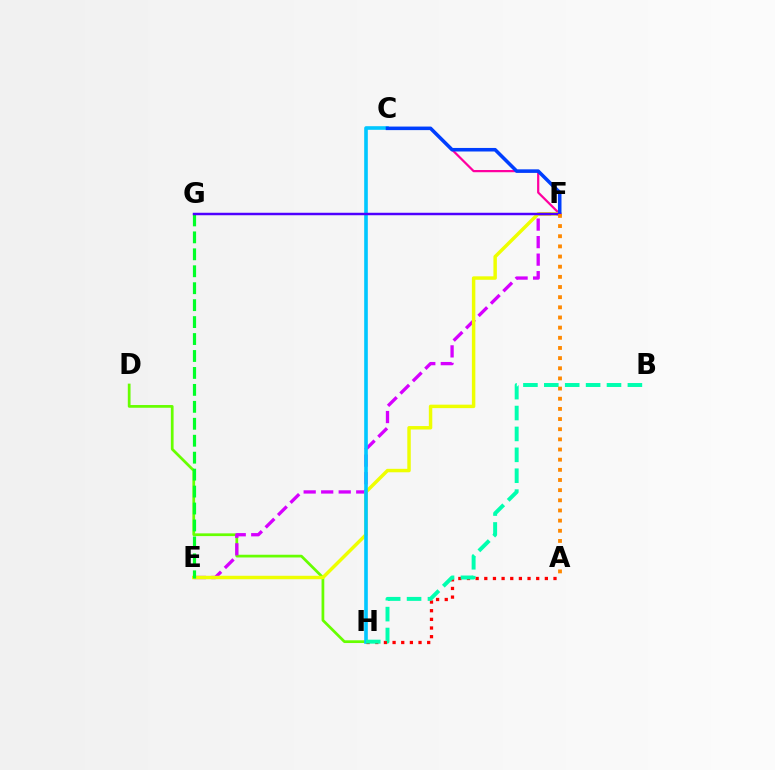{('D', 'H'): [{'color': '#66ff00', 'line_style': 'solid', 'thickness': 1.97}], ('E', 'F'): [{'color': '#d600ff', 'line_style': 'dashed', 'thickness': 2.38}, {'color': '#eeff00', 'line_style': 'solid', 'thickness': 2.49}], ('C', 'F'): [{'color': '#ff00a0', 'line_style': 'solid', 'thickness': 1.6}, {'color': '#003fff', 'line_style': 'solid', 'thickness': 2.55}], ('E', 'G'): [{'color': '#00ff27', 'line_style': 'dashed', 'thickness': 2.3}], ('C', 'H'): [{'color': '#00c7ff', 'line_style': 'solid', 'thickness': 2.6}], ('A', 'H'): [{'color': '#ff0000', 'line_style': 'dotted', 'thickness': 2.35}], ('F', 'G'): [{'color': '#4f00ff', 'line_style': 'solid', 'thickness': 1.78}], ('B', 'H'): [{'color': '#00ffaf', 'line_style': 'dashed', 'thickness': 2.84}], ('A', 'F'): [{'color': '#ff8800', 'line_style': 'dotted', 'thickness': 2.76}]}